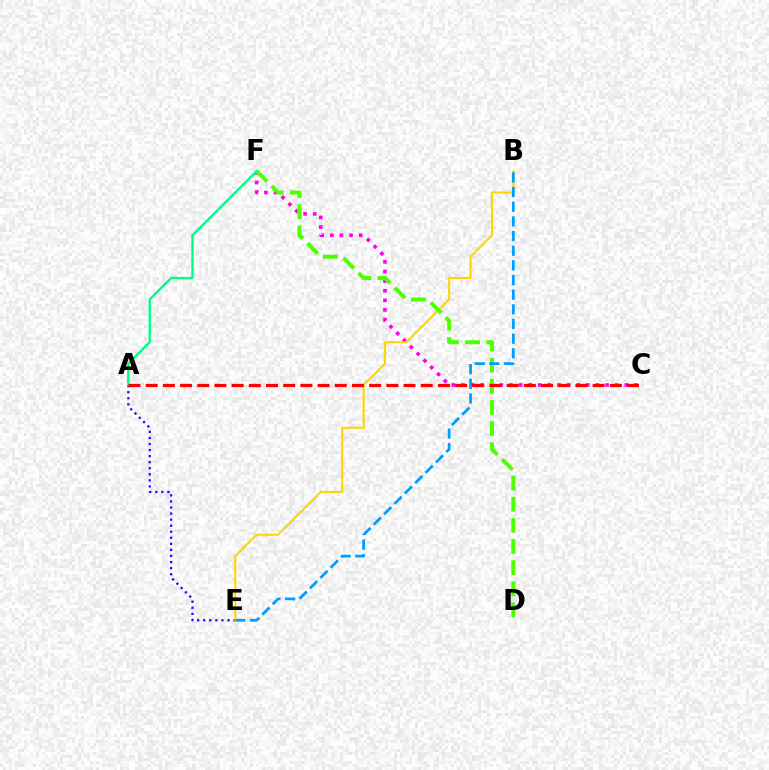{('A', 'E'): [{'color': '#3700ff', 'line_style': 'dotted', 'thickness': 1.65}], ('C', 'F'): [{'color': '#ff00ed', 'line_style': 'dotted', 'thickness': 2.61}], ('B', 'E'): [{'color': '#ffd500', 'line_style': 'solid', 'thickness': 1.5}, {'color': '#009eff', 'line_style': 'dashed', 'thickness': 1.99}], ('D', 'F'): [{'color': '#4fff00', 'line_style': 'dashed', 'thickness': 2.87}], ('A', 'F'): [{'color': '#00ff86', 'line_style': 'solid', 'thickness': 1.73}], ('A', 'C'): [{'color': '#ff0000', 'line_style': 'dashed', 'thickness': 2.34}]}